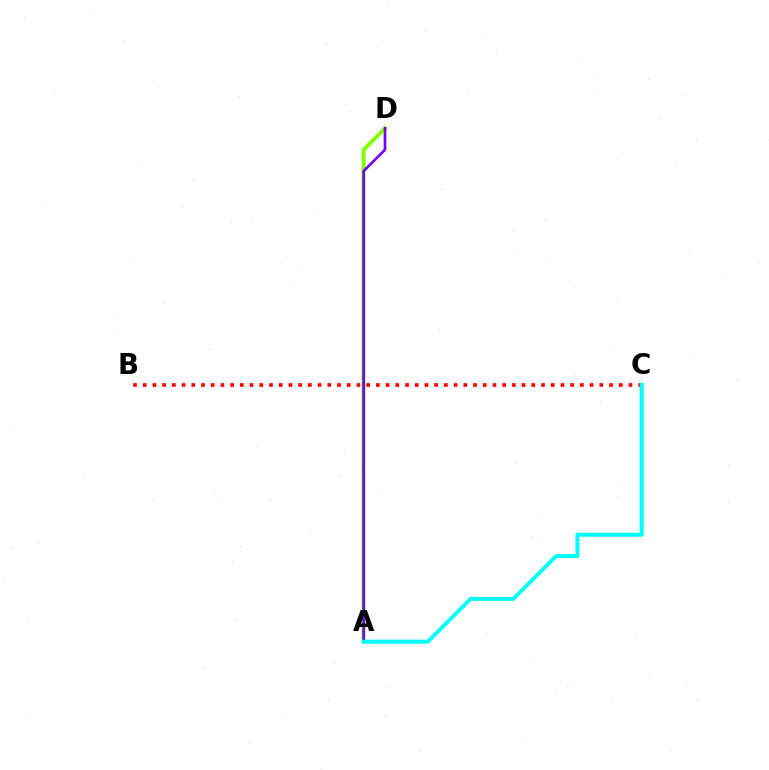{('A', 'D'): [{'color': '#84ff00', 'line_style': 'solid', 'thickness': 2.86}, {'color': '#7200ff', 'line_style': 'solid', 'thickness': 1.92}], ('B', 'C'): [{'color': '#ff0000', 'line_style': 'dotted', 'thickness': 2.64}], ('A', 'C'): [{'color': '#00fff6', 'line_style': 'solid', 'thickness': 2.88}]}